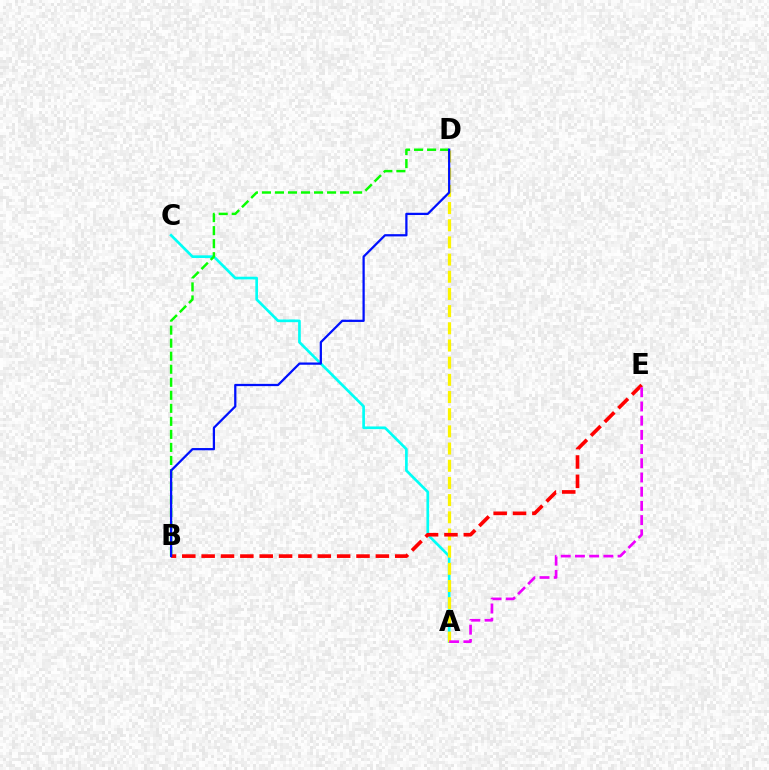{('A', 'C'): [{'color': '#00fff6', 'line_style': 'solid', 'thickness': 1.93}], ('A', 'D'): [{'color': '#fcf500', 'line_style': 'dashed', 'thickness': 2.33}], ('B', 'D'): [{'color': '#08ff00', 'line_style': 'dashed', 'thickness': 1.77}, {'color': '#0010ff', 'line_style': 'solid', 'thickness': 1.62}], ('B', 'E'): [{'color': '#ff0000', 'line_style': 'dashed', 'thickness': 2.63}], ('A', 'E'): [{'color': '#ee00ff', 'line_style': 'dashed', 'thickness': 1.93}]}